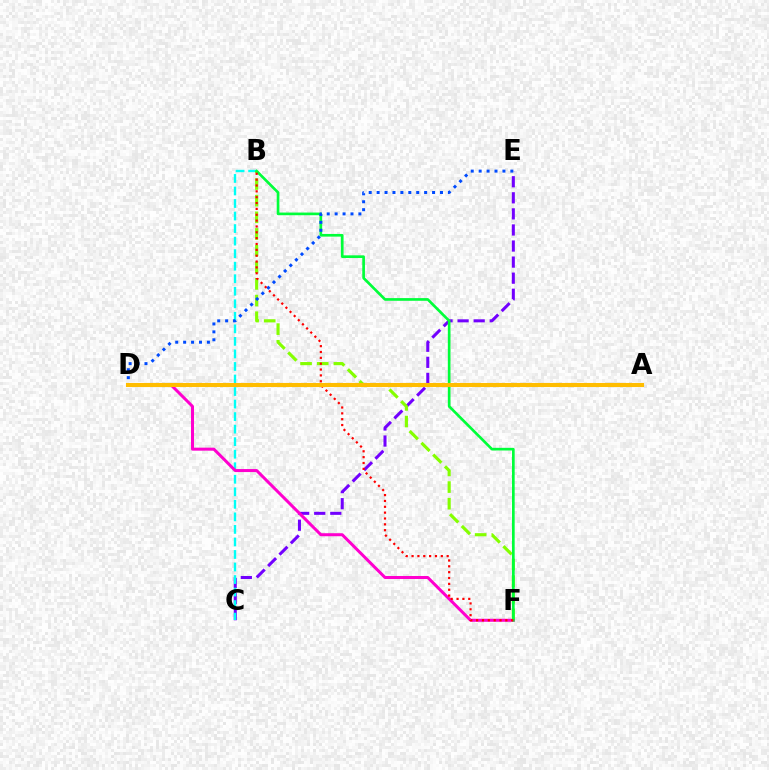{('C', 'E'): [{'color': '#7200ff', 'line_style': 'dashed', 'thickness': 2.18}], ('B', 'C'): [{'color': '#00fff6', 'line_style': 'dashed', 'thickness': 1.7}], ('B', 'F'): [{'color': '#84ff00', 'line_style': 'dashed', 'thickness': 2.26}, {'color': '#00ff39', 'line_style': 'solid', 'thickness': 1.93}, {'color': '#ff0000', 'line_style': 'dotted', 'thickness': 1.59}], ('D', 'F'): [{'color': '#ff00cf', 'line_style': 'solid', 'thickness': 2.17}], ('D', 'E'): [{'color': '#004bff', 'line_style': 'dotted', 'thickness': 2.15}], ('A', 'D'): [{'color': '#ffbd00', 'line_style': 'solid', 'thickness': 2.94}]}